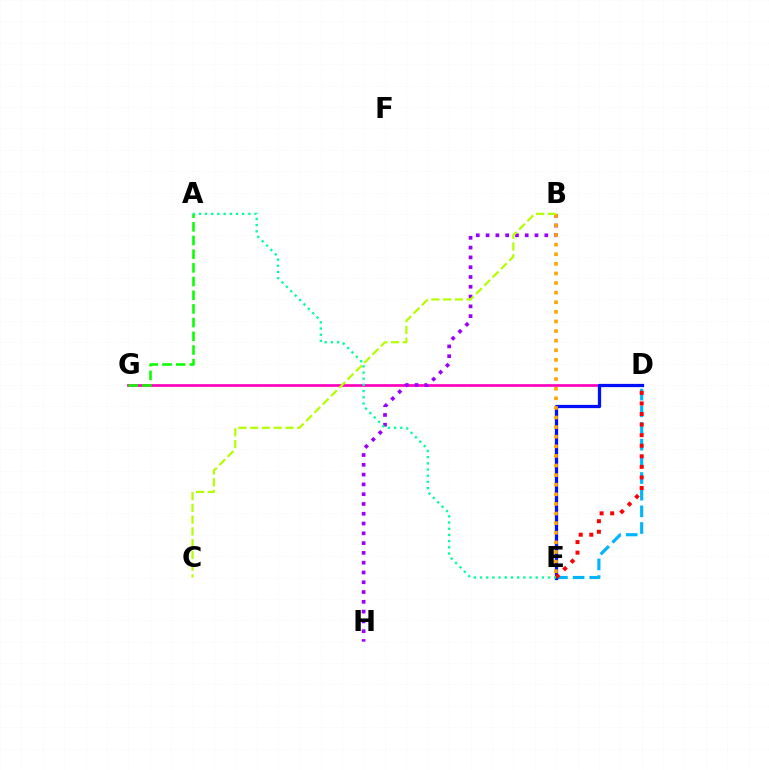{('D', 'G'): [{'color': '#ff00bd', 'line_style': 'solid', 'thickness': 1.94}], ('B', 'H'): [{'color': '#9b00ff', 'line_style': 'dotted', 'thickness': 2.66}], ('D', 'E'): [{'color': '#00b5ff', 'line_style': 'dashed', 'thickness': 2.26}, {'color': '#0010ff', 'line_style': 'solid', 'thickness': 2.34}, {'color': '#ff0000', 'line_style': 'dotted', 'thickness': 2.87}], ('B', 'E'): [{'color': '#ffa500', 'line_style': 'dotted', 'thickness': 2.61}], ('B', 'C'): [{'color': '#b3ff00', 'line_style': 'dashed', 'thickness': 1.6}], ('A', 'E'): [{'color': '#00ff9d', 'line_style': 'dotted', 'thickness': 1.68}], ('A', 'G'): [{'color': '#08ff00', 'line_style': 'dashed', 'thickness': 1.86}]}